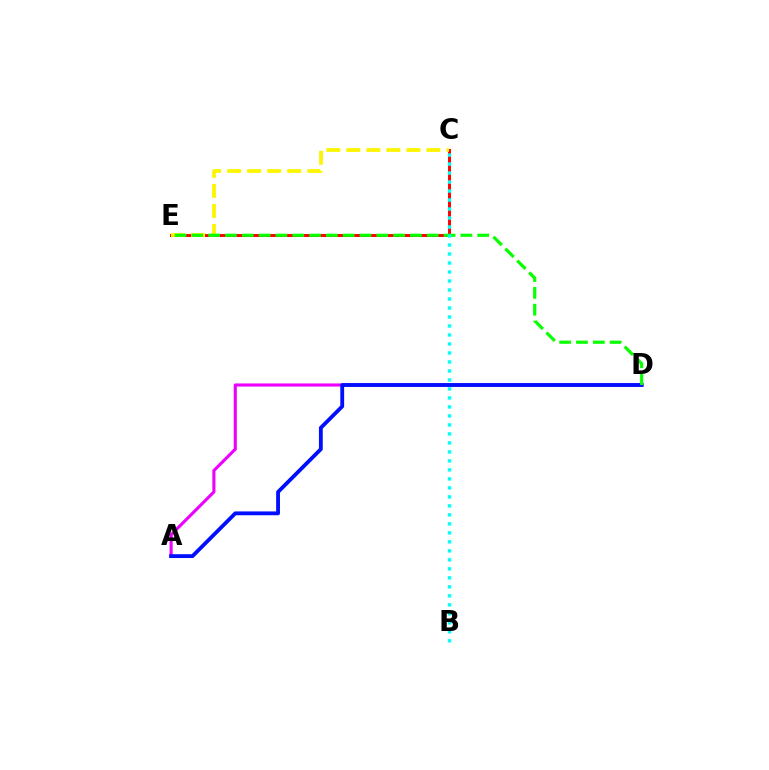{('C', 'E'): [{'color': '#ff0000', 'line_style': 'solid', 'thickness': 2.11}, {'color': '#fcf500', 'line_style': 'dashed', 'thickness': 2.72}], ('A', 'D'): [{'color': '#ee00ff', 'line_style': 'solid', 'thickness': 2.24}, {'color': '#0010ff', 'line_style': 'solid', 'thickness': 2.76}], ('D', 'E'): [{'color': '#08ff00', 'line_style': 'dashed', 'thickness': 2.28}], ('B', 'C'): [{'color': '#00fff6', 'line_style': 'dotted', 'thickness': 2.44}]}